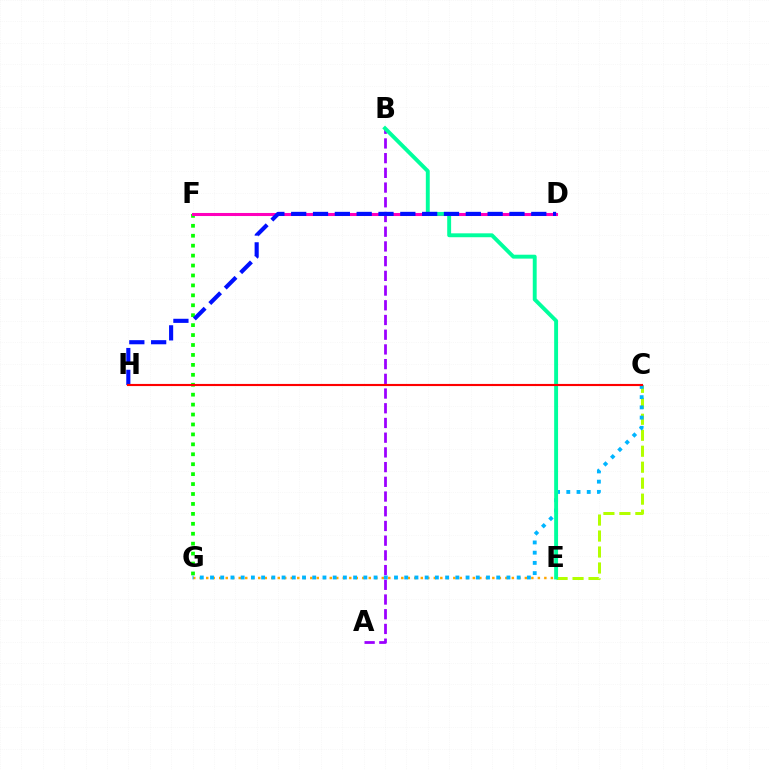{('C', 'E'): [{'color': '#b3ff00', 'line_style': 'dashed', 'thickness': 2.17}], ('A', 'B'): [{'color': '#9b00ff', 'line_style': 'dashed', 'thickness': 2.0}], ('E', 'G'): [{'color': '#ffa500', 'line_style': 'dotted', 'thickness': 1.77}], ('F', 'G'): [{'color': '#08ff00', 'line_style': 'dotted', 'thickness': 2.7}], ('D', 'F'): [{'color': '#ff00bd', 'line_style': 'solid', 'thickness': 2.2}], ('C', 'G'): [{'color': '#00b5ff', 'line_style': 'dotted', 'thickness': 2.78}], ('B', 'E'): [{'color': '#00ff9d', 'line_style': 'solid', 'thickness': 2.81}], ('D', 'H'): [{'color': '#0010ff', 'line_style': 'dashed', 'thickness': 2.97}], ('C', 'H'): [{'color': '#ff0000', 'line_style': 'solid', 'thickness': 1.54}]}